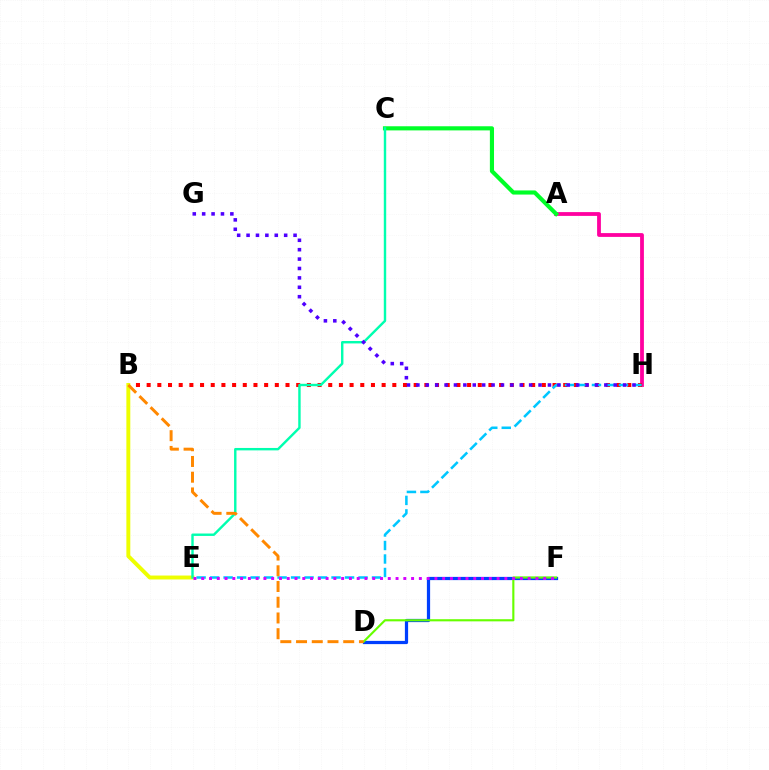{('A', 'H'): [{'color': '#ff00a0', 'line_style': 'solid', 'thickness': 2.73}], ('A', 'C'): [{'color': '#00ff27', 'line_style': 'solid', 'thickness': 2.98}], ('B', 'H'): [{'color': '#ff0000', 'line_style': 'dotted', 'thickness': 2.9}], ('E', 'H'): [{'color': '#00c7ff', 'line_style': 'dashed', 'thickness': 1.83}], ('D', 'F'): [{'color': '#003fff', 'line_style': 'solid', 'thickness': 2.32}, {'color': '#66ff00', 'line_style': 'solid', 'thickness': 1.54}], ('B', 'E'): [{'color': '#eeff00', 'line_style': 'solid', 'thickness': 2.83}], ('C', 'E'): [{'color': '#00ffaf', 'line_style': 'solid', 'thickness': 1.74}], ('G', 'H'): [{'color': '#4f00ff', 'line_style': 'dotted', 'thickness': 2.55}], ('B', 'D'): [{'color': '#ff8800', 'line_style': 'dashed', 'thickness': 2.14}], ('E', 'F'): [{'color': '#d600ff', 'line_style': 'dotted', 'thickness': 2.11}]}